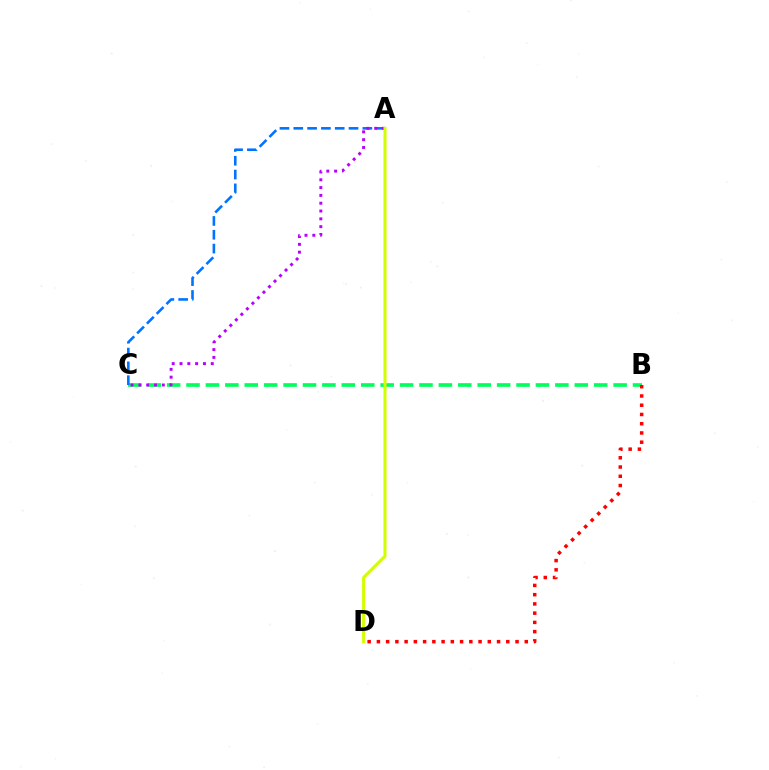{('B', 'C'): [{'color': '#00ff5c', 'line_style': 'dashed', 'thickness': 2.64}], ('A', 'C'): [{'color': '#0074ff', 'line_style': 'dashed', 'thickness': 1.88}, {'color': '#b900ff', 'line_style': 'dotted', 'thickness': 2.12}], ('A', 'D'): [{'color': '#d1ff00', 'line_style': 'solid', 'thickness': 2.2}], ('B', 'D'): [{'color': '#ff0000', 'line_style': 'dotted', 'thickness': 2.51}]}